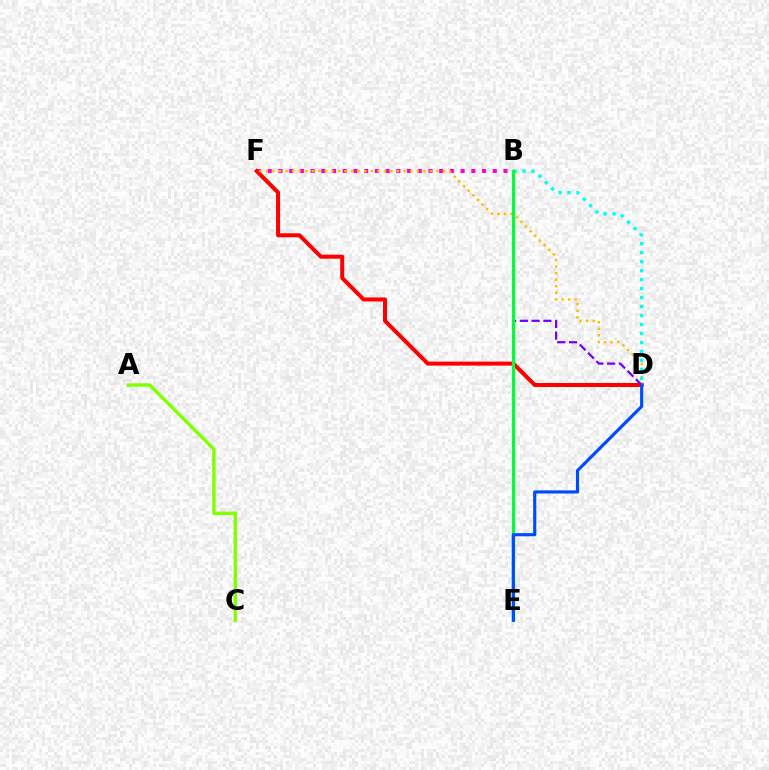{('B', 'F'): [{'color': '#ff00cf', 'line_style': 'dotted', 'thickness': 2.91}], ('D', 'F'): [{'color': '#ff0000', 'line_style': 'solid', 'thickness': 2.89}, {'color': '#ffbd00', 'line_style': 'dotted', 'thickness': 1.78}], ('B', 'D'): [{'color': '#00fff6', 'line_style': 'dotted', 'thickness': 2.44}, {'color': '#7200ff', 'line_style': 'dashed', 'thickness': 1.6}], ('B', 'E'): [{'color': '#00ff39', 'line_style': 'solid', 'thickness': 2.32}], ('D', 'E'): [{'color': '#004bff', 'line_style': 'solid', 'thickness': 2.26}], ('A', 'C'): [{'color': '#84ff00', 'line_style': 'solid', 'thickness': 2.43}]}